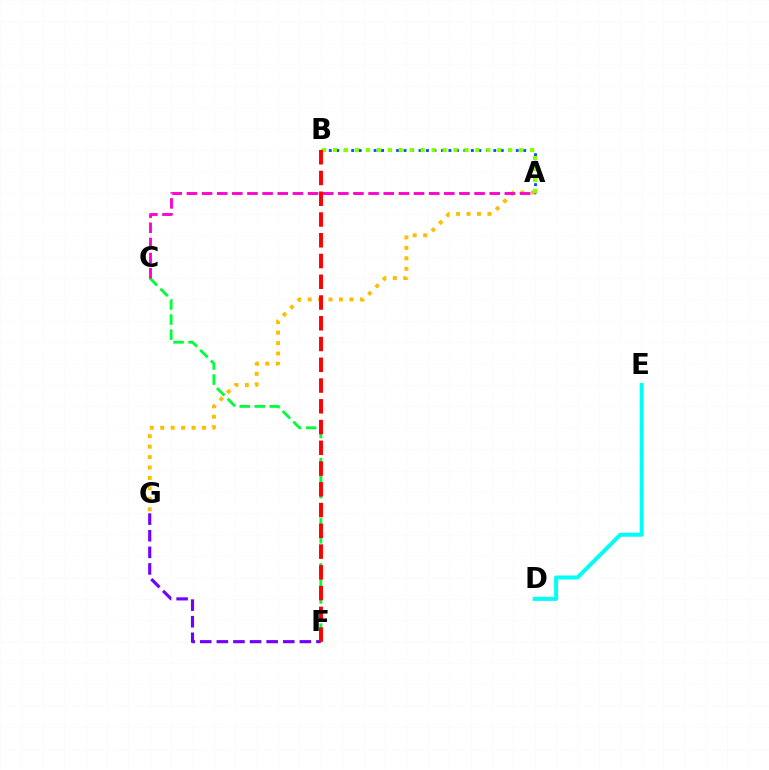{('C', 'F'): [{'color': '#00ff39', 'line_style': 'dashed', 'thickness': 2.04}], ('A', 'G'): [{'color': '#ffbd00', 'line_style': 'dotted', 'thickness': 2.84}], ('F', 'G'): [{'color': '#7200ff', 'line_style': 'dashed', 'thickness': 2.26}], ('A', 'B'): [{'color': '#004bff', 'line_style': 'dotted', 'thickness': 2.03}, {'color': '#84ff00', 'line_style': 'dotted', 'thickness': 2.98}], ('A', 'C'): [{'color': '#ff00cf', 'line_style': 'dashed', 'thickness': 2.06}], ('D', 'E'): [{'color': '#00fff6', 'line_style': 'solid', 'thickness': 2.88}], ('B', 'F'): [{'color': '#ff0000', 'line_style': 'dashed', 'thickness': 2.82}]}